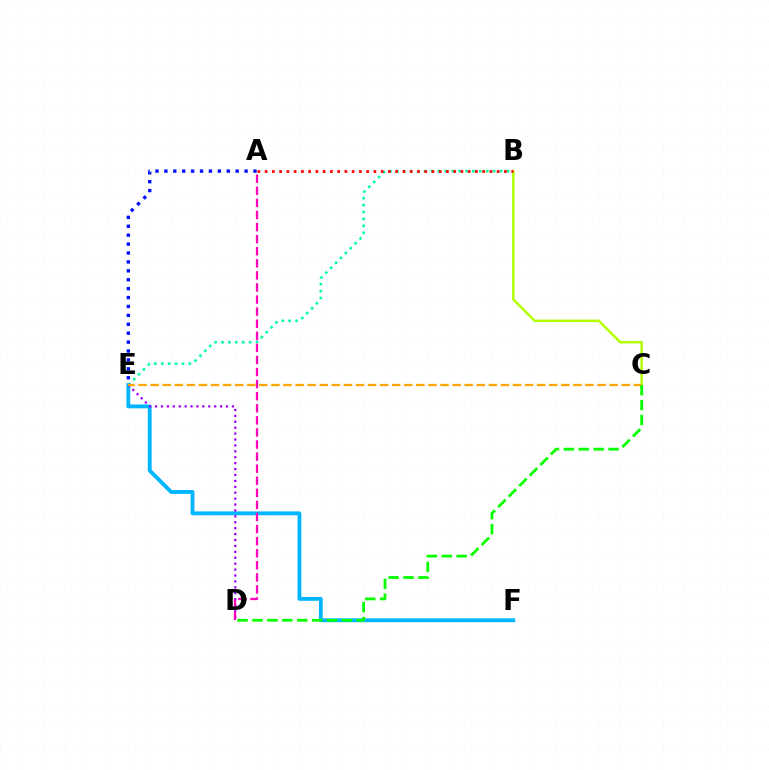{('B', 'C'): [{'color': '#b3ff00', 'line_style': 'solid', 'thickness': 1.81}], ('B', 'E'): [{'color': '#00ff9d', 'line_style': 'dotted', 'thickness': 1.88}], ('A', 'E'): [{'color': '#0010ff', 'line_style': 'dotted', 'thickness': 2.42}], ('E', 'F'): [{'color': '#00b5ff', 'line_style': 'solid', 'thickness': 2.76}], ('D', 'E'): [{'color': '#9b00ff', 'line_style': 'dotted', 'thickness': 1.61}], ('A', 'D'): [{'color': '#ff00bd', 'line_style': 'dashed', 'thickness': 1.64}], ('C', 'E'): [{'color': '#ffa500', 'line_style': 'dashed', 'thickness': 1.64}], ('A', 'B'): [{'color': '#ff0000', 'line_style': 'dotted', 'thickness': 1.97}], ('C', 'D'): [{'color': '#08ff00', 'line_style': 'dashed', 'thickness': 2.03}]}